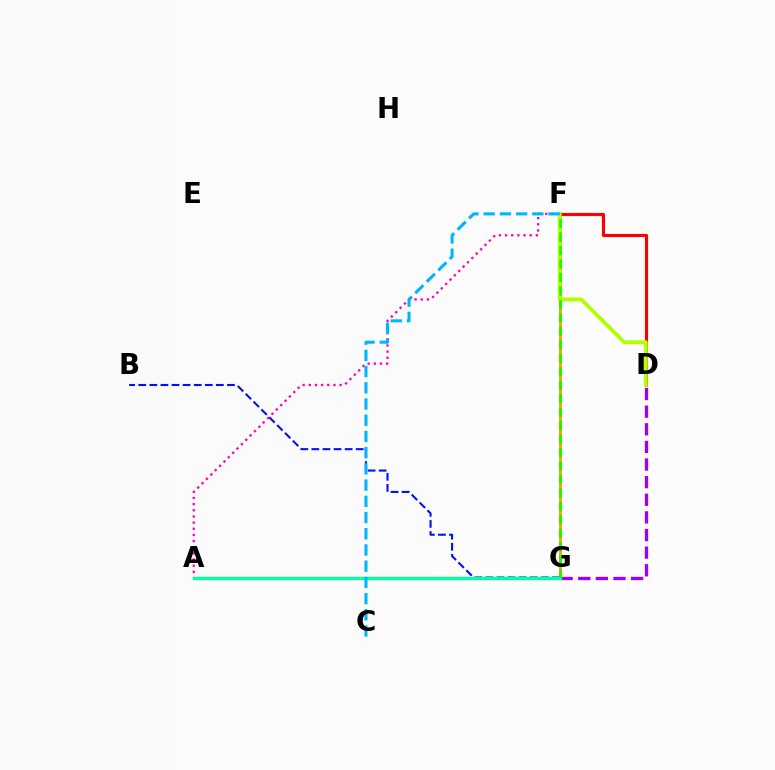{('D', 'G'): [{'color': '#9b00ff', 'line_style': 'dashed', 'thickness': 2.39}], ('A', 'F'): [{'color': '#ff00bd', 'line_style': 'dotted', 'thickness': 1.67}], ('F', 'G'): [{'color': '#ffa500', 'line_style': 'solid', 'thickness': 2.25}, {'color': '#08ff00', 'line_style': 'dashed', 'thickness': 1.83}], ('D', 'F'): [{'color': '#ff0000', 'line_style': 'solid', 'thickness': 2.25}, {'color': '#b3ff00', 'line_style': 'solid', 'thickness': 2.77}], ('B', 'G'): [{'color': '#0010ff', 'line_style': 'dashed', 'thickness': 1.51}], ('A', 'G'): [{'color': '#00ff9d', 'line_style': 'solid', 'thickness': 2.37}], ('C', 'F'): [{'color': '#00b5ff', 'line_style': 'dashed', 'thickness': 2.2}]}